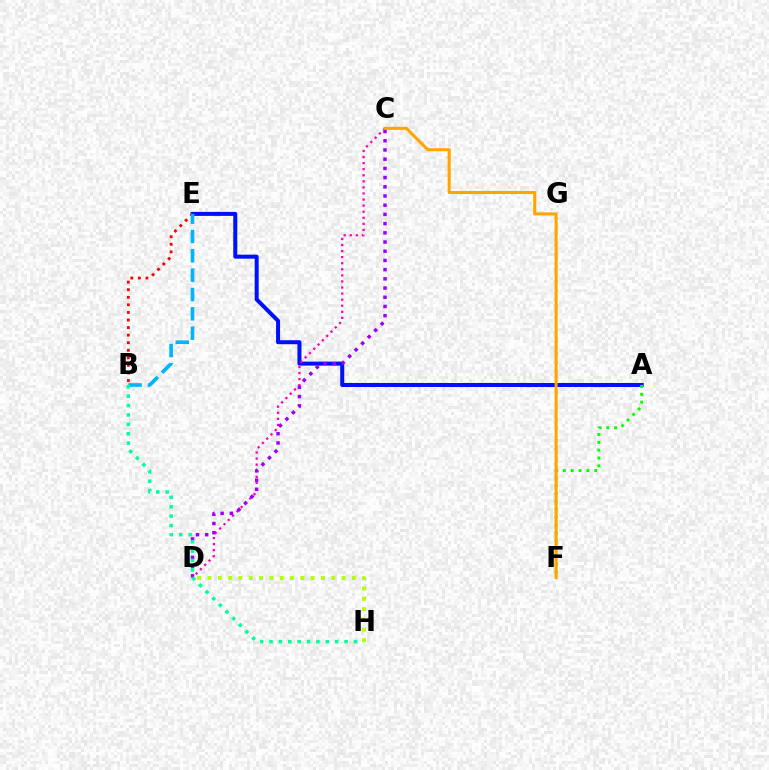{('A', 'E'): [{'color': '#0010ff', 'line_style': 'solid', 'thickness': 2.89}], ('B', 'E'): [{'color': '#ff0000', 'line_style': 'dotted', 'thickness': 2.06}, {'color': '#00b5ff', 'line_style': 'dashed', 'thickness': 2.63}], ('C', 'D'): [{'color': '#ff00bd', 'line_style': 'dotted', 'thickness': 1.65}, {'color': '#9b00ff', 'line_style': 'dotted', 'thickness': 2.5}], ('A', 'F'): [{'color': '#08ff00', 'line_style': 'dotted', 'thickness': 2.13}], ('B', 'H'): [{'color': '#00ff9d', 'line_style': 'dotted', 'thickness': 2.55}], ('D', 'H'): [{'color': '#b3ff00', 'line_style': 'dotted', 'thickness': 2.8}], ('C', 'F'): [{'color': '#ffa500', 'line_style': 'solid', 'thickness': 2.21}]}